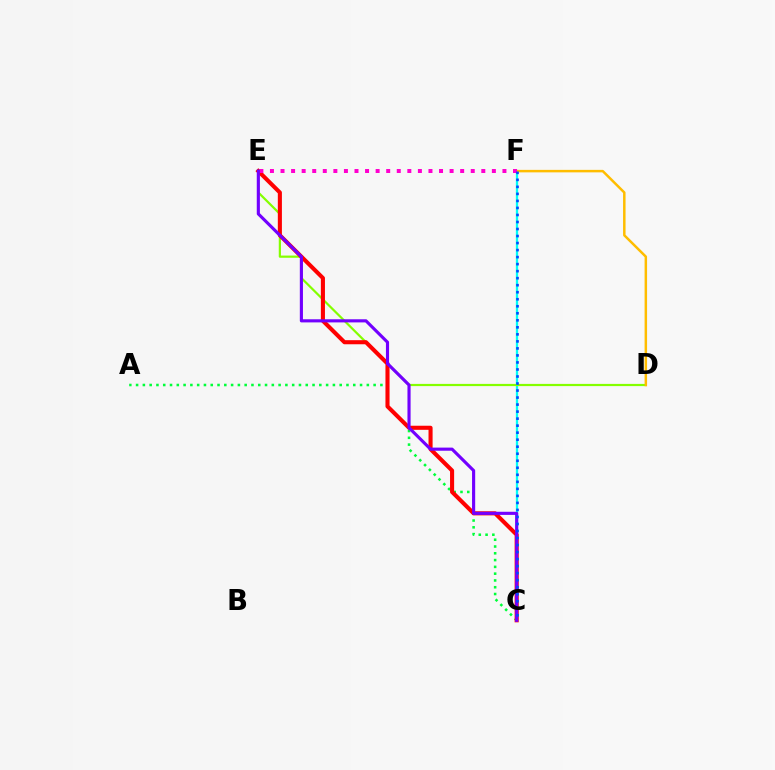{('C', 'F'): [{'color': '#00fff6', 'line_style': 'solid', 'thickness': 1.64}, {'color': '#004bff', 'line_style': 'dotted', 'thickness': 1.91}], ('D', 'E'): [{'color': '#84ff00', 'line_style': 'solid', 'thickness': 1.59}], ('D', 'F'): [{'color': '#ffbd00', 'line_style': 'solid', 'thickness': 1.79}], ('A', 'C'): [{'color': '#00ff39', 'line_style': 'dotted', 'thickness': 1.84}], ('C', 'E'): [{'color': '#ff0000', 'line_style': 'solid', 'thickness': 2.94}, {'color': '#7200ff', 'line_style': 'solid', 'thickness': 2.25}], ('E', 'F'): [{'color': '#ff00cf', 'line_style': 'dotted', 'thickness': 2.87}]}